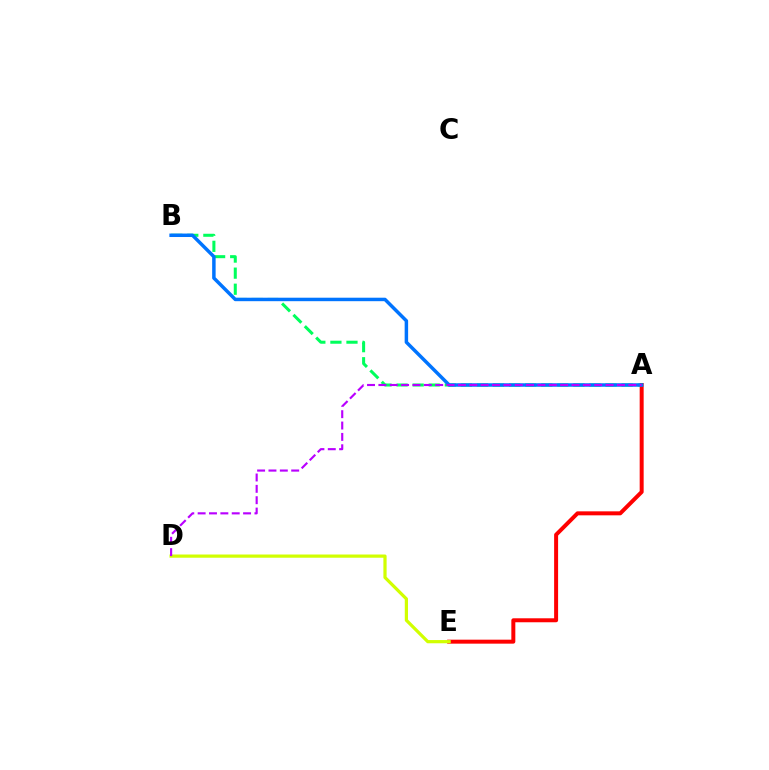{('A', 'E'): [{'color': '#ff0000', 'line_style': 'solid', 'thickness': 2.86}], ('D', 'E'): [{'color': '#d1ff00', 'line_style': 'solid', 'thickness': 2.32}], ('A', 'B'): [{'color': '#00ff5c', 'line_style': 'dashed', 'thickness': 2.18}, {'color': '#0074ff', 'line_style': 'solid', 'thickness': 2.5}], ('A', 'D'): [{'color': '#b900ff', 'line_style': 'dashed', 'thickness': 1.54}]}